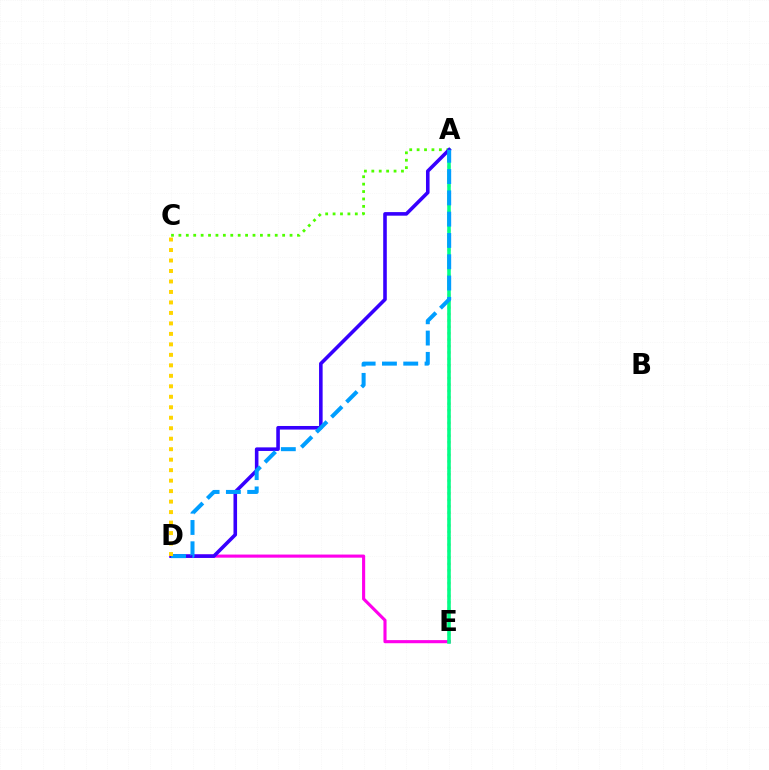{('D', 'E'): [{'color': '#ff00ed', 'line_style': 'solid', 'thickness': 2.24}], ('A', 'E'): [{'color': '#ff0000', 'line_style': 'dotted', 'thickness': 1.74}, {'color': '#00ff86', 'line_style': 'solid', 'thickness': 2.58}], ('A', 'C'): [{'color': '#4fff00', 'line_style': 'dotted', 'thickness': 2.01}], ('A', 'D'): [{'color': '#3700ff', 'line_style': 'solid', 'thickness': 2.58}, {'color': '#009eff', 'line_style': 'dashed', 'thickness': 2.89}], ('C', 'D'): [{'color': '#ffd500', 'line_style': 'dotted', 'thickness': 2.85}]}